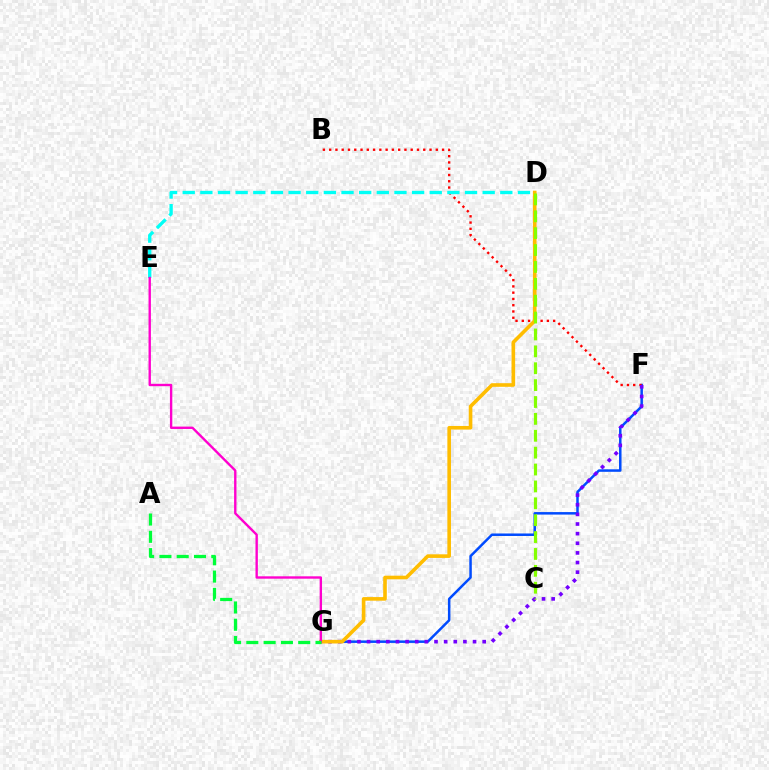{('F', 'G'): [{'color': '#004bff', 'line_style': 'solid', 'thickness': 1.8}, {'color': '#7200ff', 'line_style': 'dotted', 'thickness': 2.62}], ('B', 'F'): [{'color': '#ff0000', 'line_style': 'dotted', 'thickness': 1.7}], ('D', 'E'): [{'color': '#00fff6', 'line_style': 'dashed', 'thickness': 2.4}], ('D', 'G'): [{'color': '#ffbd00', 'line_style': 'solid', 'thickness': 2.6}], ('E', 'G'): [{'color': '#ff00cf', 'line_style': 'solid', 'thickness': 1.71}], ('C', 'D'): [{'color': '#84ff00', 'line_style': 'dashed', 'thickness': 2.29}], ('A', 'G'): [{'color': '#00ff39', 'line_style': 'dashed', 'thickness': 2.35}]}